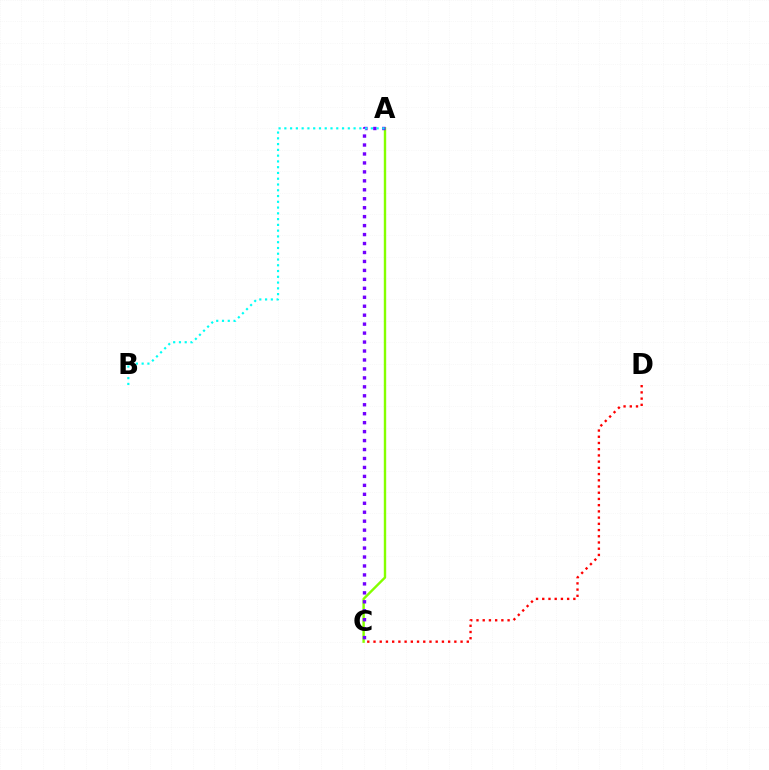{('A', 'C'): [{'color': '#84ff00', 'line_style': 'solid', 'thickness': 1.73}, {'color': '#7200ff', 'line_style': 'dotted', 'thickness': 2.43}], ('C', 'D'): [{'color': '#ff0000', 'line_style': 'dotted', 'thickness': 1.69}], ('A', 'B'): [{'color': '#00fff6', 'line_style': 'dotted', 'thickness': 1.57}]}